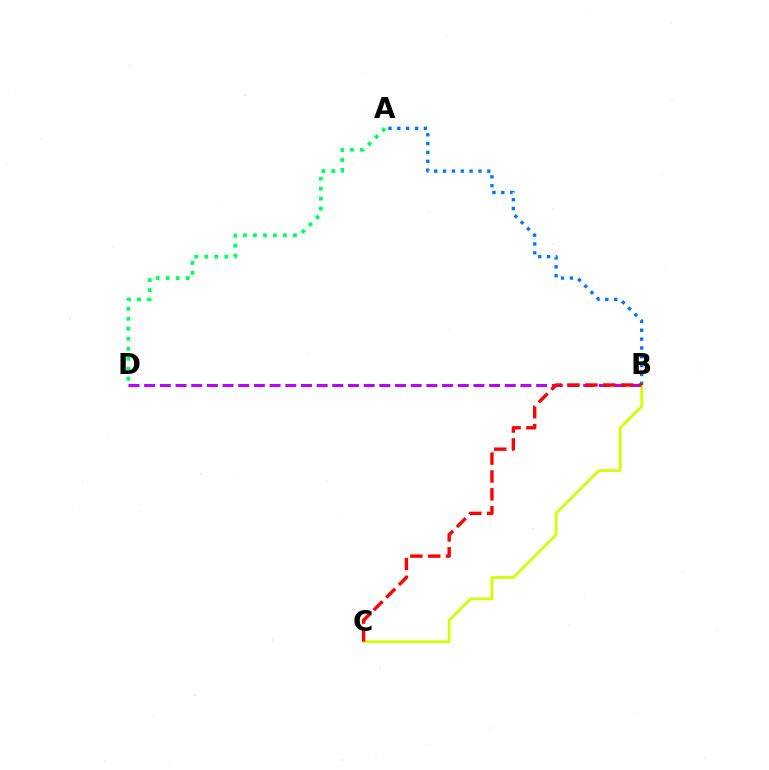{('B', 'D'): [{'color': '#b900ff', 'line_style': 'dashed', 'thickness': 2.13}], ('B', 'C'): [{'color': '#d1ff00', 'line_style': 'solid', 'thickness': 1.97}, {'color': '#ff0000', 'line_style': 'dashed', 'thickness': 2.42}], ('A', 'D'): [{'color': '#00ff5c', 'line_style': 'dotted', 'thickness': 2.72}], ('A', 'B'): [{'color': '#0074ff', 'line_style': 'dotted', 'thickness': 2.4}]}